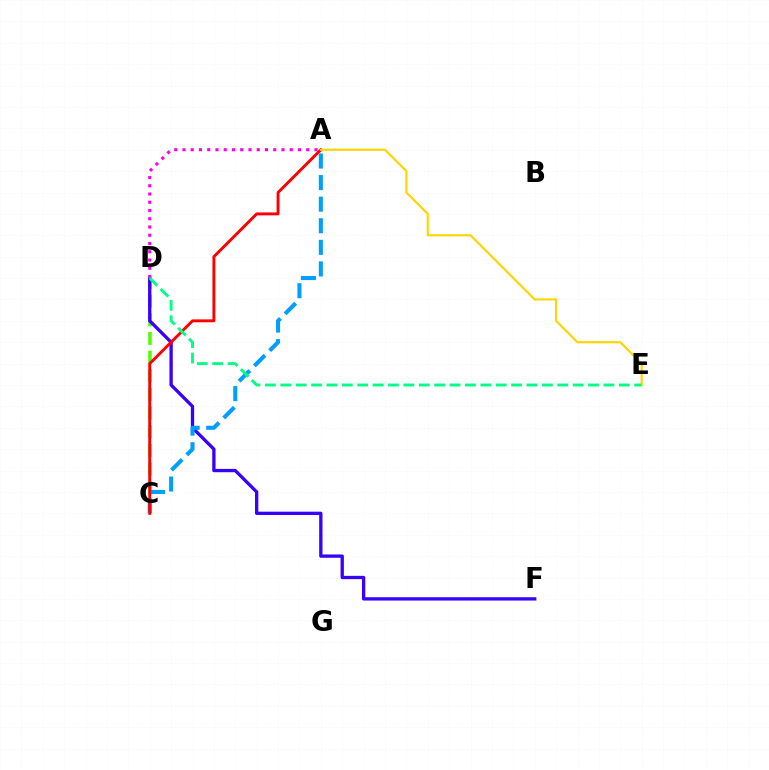{('C', 'D'): [{'color': '#4fff00', 'line_style': 'dashed', 'thickness': 2.54}], ('D', 'F'): [{'color': '#3700ff', 'line_style': 'solid', 'thickness': 2.38}], ('A', 'C'): [{'color': '#009eff', 'line_style': 'dashed', 'thickness': 2.93}, {'color': '#ff0000', 'line_style': 'solid', 'thickness': 2.1}], ('A', 'D'): [{'color': '#ff00ed', 'line_style': 'dotted', 'thickness': 2.24}], ('A', 'E'): [{'color': '#ffd500', 'line_style': 'solid', 'thickness': 1.57}], ('D', 'E'): [{'color': '#00ff86', 'line_style': 'dashed', 'thickness': 2.09}]}